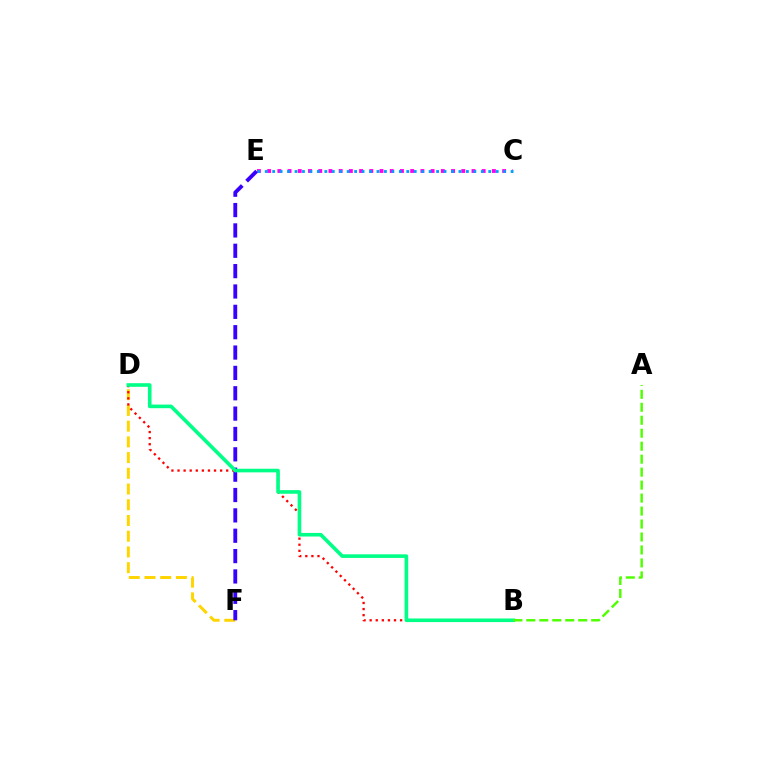{('D', 'F'): [{'color': '#ffd500', 'line_style': 'dashed', 'thickness': 2.14}], ('C', 'E'): [{'color': '#ff00ed', 'line_style': 'dotted', 'thickness': 2.78}, {'color': '#009eff', 'line_style': 'dotted', 'thickness': 2.02}], ('E', 'F'): [{'color': '#3700ff', 'line_style': 'dashed', 'thickness': 2.77}], ('B', 'D'): [{'color': '#ff0000', 'line_style': 'dotted', 'thickness': 1.65}, {'color': '#00ff86', 'line_style': 'solid', 'thickness': 2.6}], ('A', 'B'): [{'color': '#4fff00', 'line_style': 'dashed', 'thickness': 1.76}]}